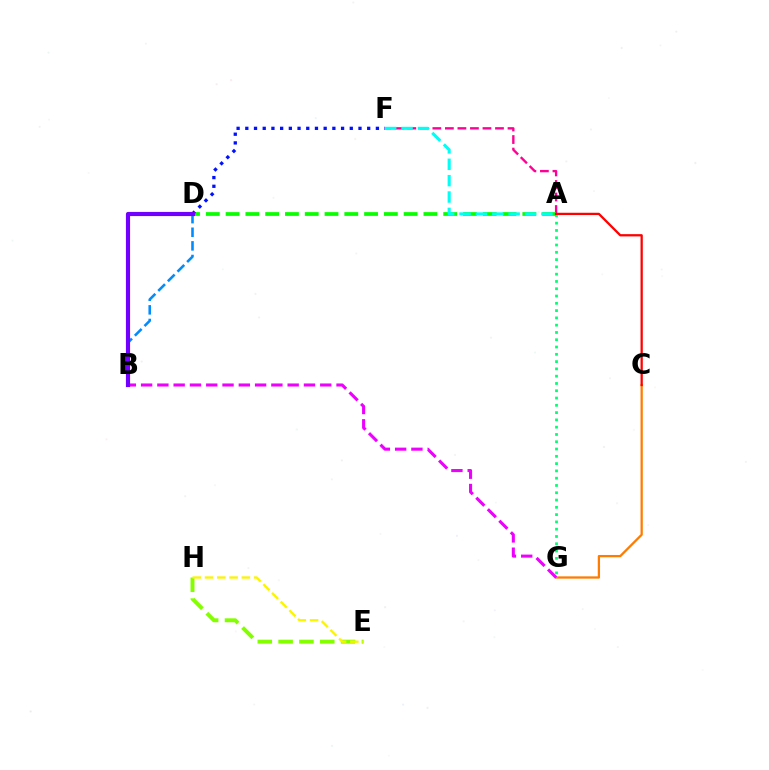{('A', 'G'): [{'color': '#00ff74', 'line_style': 'dotted', 'thickness': 1.98}], ('A', 'F'): [{'color': '#ff0094', 'line_style': 'dashed', 'thickness': 1.7}, {'color': '#00fff6', 'line_style': 'dashed', 'thickness': 2.22}], ('A', 'D'): [{'color': '#08ff00', 'line_style': 'dashed', 'thickness': 2.69}], ('C', 'G'): [{'color': '#ff7c00', 'line_style': 'solid', 'thickness': 1.63}], ('E', 'H'): [{'color': '#84ff00', 'line_style': 'dashed', 'thickness': 2.83}, {'color': '#fcf500', 'line_style': 'dashed', 'thickness': 1.67}], ('B', 'D'): [{'color': '#008cff', 'line_style': 'dashed', 'thickness': 1.85}, {'color': '#7200ff', 'line_style': 'solid', 'thickness': 3.0}], ('D', 'F'): [{'color': '#0010ff', 'line_style': 'dotted', 'thickness': 2.37}], ('A', 'C'): [{'color': '#ff0000', 'line_style': 'solid', 'thickness': 1.64}], ('B', 'G'): [{'color': '#ee00ff', 'line_style': 'dashed', 'thickness': 2.21}]}